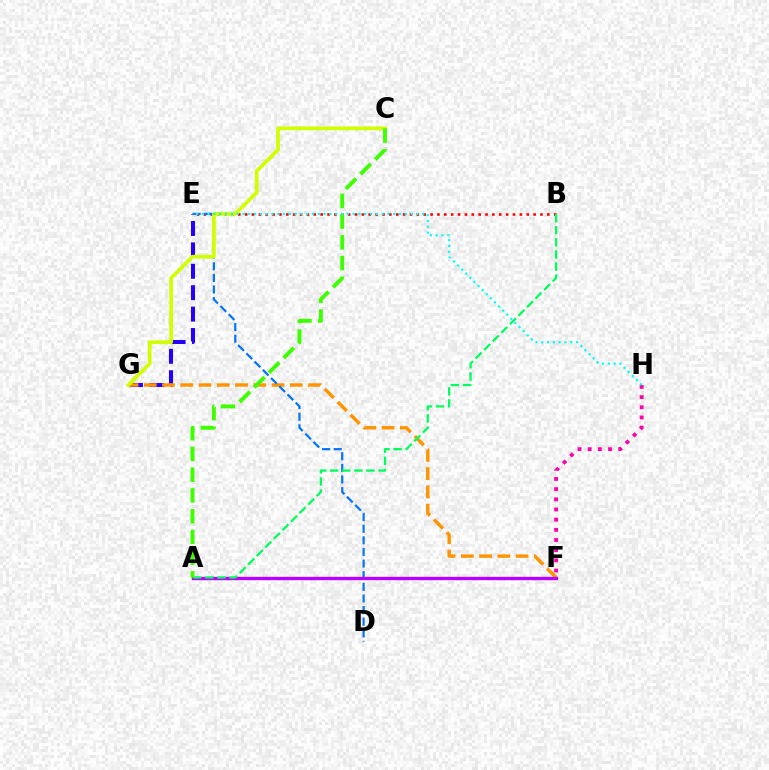{('E', 'G'): [{'color': '#2500ff', 'line_style': 'dashed', 'thickness': 2.91}], ('F', 'G'): [{'color': '#ff9400', 'line_style': 'dashed', 'thickness': 2.48}], ('B', 'E'): [{'color': '#ff0000', 'line_style': 'dotted', 'thickness': 1.87}], ('D', 'E'): [{'color': '#0074ff', 'line_style': 'dashed', 'thickness': 1.58}], ('A', 'F'): [{'color': '#b900ff', 'line_style': 'solid', 'thickness': 2.42}], ('F', 'H'): [{'color': '#ff00ac', 'line_style': 'dotted', 'thickness': 2.76}], ('C', 'G'): [{'color': '#d1ff00', 'line_style': 'solid', 'thickness': 2.66}], ('A', 'B'): [{'color': '#00ff5c', 'line_style': 'dashed', 'thickness': 1.65}], ('A', 'C'): [{'color': '#3dff00', 'line_style': 'dashed', 'thickness': 2.82}], ('E', 'H'): [{'color': '#00fff6', 'line_style': 'dotted', 'thickness': 1.58}]}